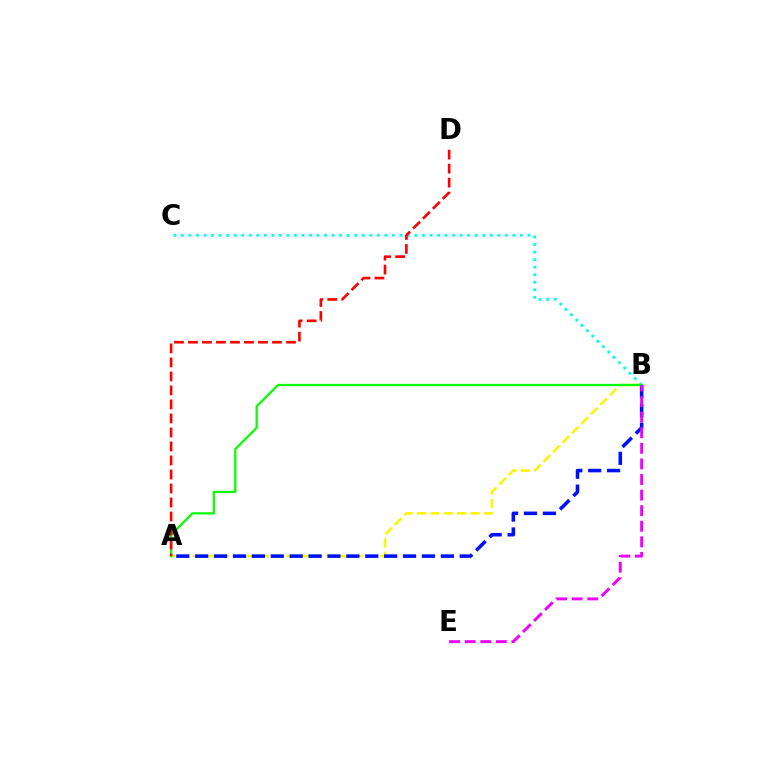{('B', 'C'): [{'color': '#00fff6', 'line_style': 'dotted', 'thickness': 2.05}], ('A', 'B'): [{'color': '#fcf500', 'line_style': 'dashed', 'thickness': 1.82}, {'color': '#08ff00', 'line_style': 'solid', 'thickness': 1.63}, {'color': '#0010ff', 'line_style': 'dashed', 'thickness': 2.57}], ('A', 'D'): [{'color': '#ff0000', 'line_style': 'dashed', 'thickness': 1.9}], ('B', 'E'): [{'color': '#ee00ff', 'line_style': 'dashed', 'thickness': 2.12}]}